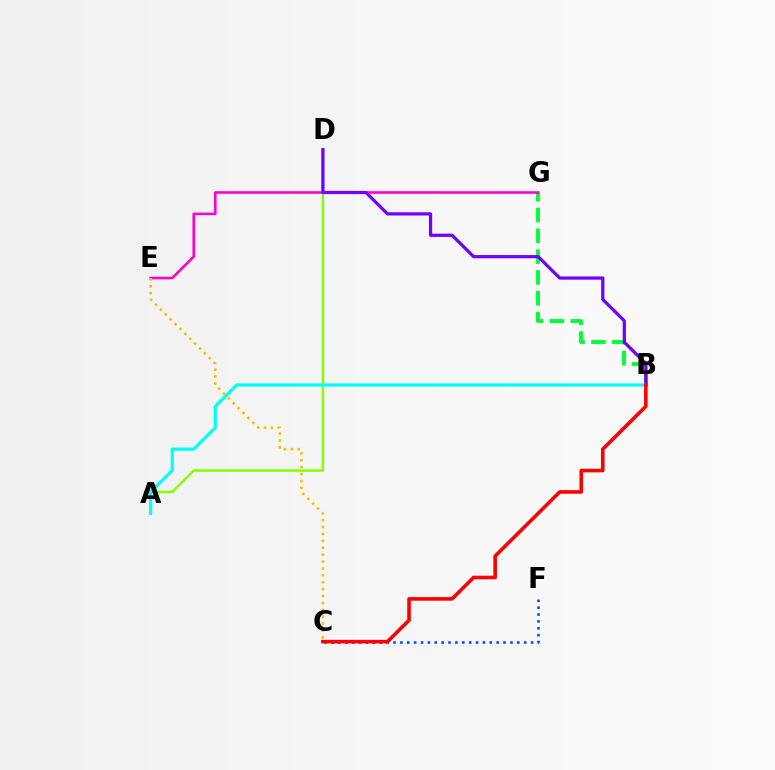{('A', 'D'): [{'color': '#84ff00', 'line_style': 'solid', 'thickness': 1.78}], ('B', 'G'): [{'color': '#00ff39', 'line_style': 'dashed', 'thickness': 2.83}], ('E', 'G'): [{'color': '#ff00cf', 'line_style': 'solid', 'thickness': 1.88}], ('C', 'E'): [{'color': '#ffbd00', 'line_style': 'dotted', 'thickness': 1.87}], ('A', 'B'): [{'color': '#00fff6', 'line_style': 'solid', 'thickness': 2.29}], ('B', 'D'): [{'color': '#7200ff', 'line_style': 'solid', 'thickness': 2.33}], ('C', 'F'): [{'color': '#004bff', 'line_style': 'dotted', 'thickness': 1.87}], ('B', 'C'): [{'color': '#ff0000', 'line_style': 'solid', 'thickness': 2.59}]}